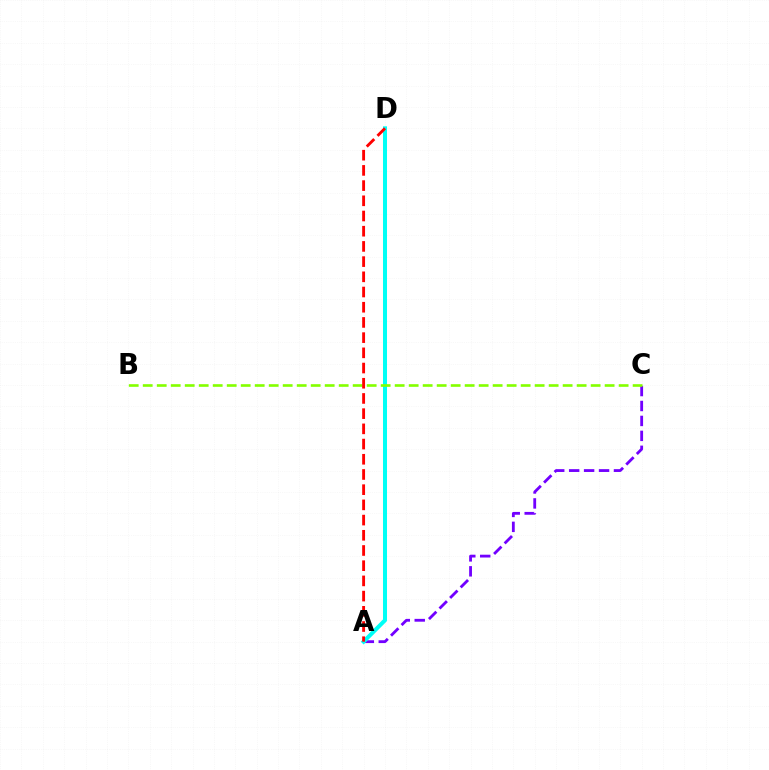{('A', 'C'): [{'color': '#7200ff', 'line_style': 'dashed', 'thickness': 2.03}], ('A', 'D'): [{'color': '#00fff6', 'line_style': 'solid', 'thickness': 2.89}, {'color': '#ff0000', 'line_style': 'dashed', 'thickness': 2.07}], ('B', 'C'): [{'color': '#84ff00', 'line_style': 'dashed', 'thickness': 1.9}]}